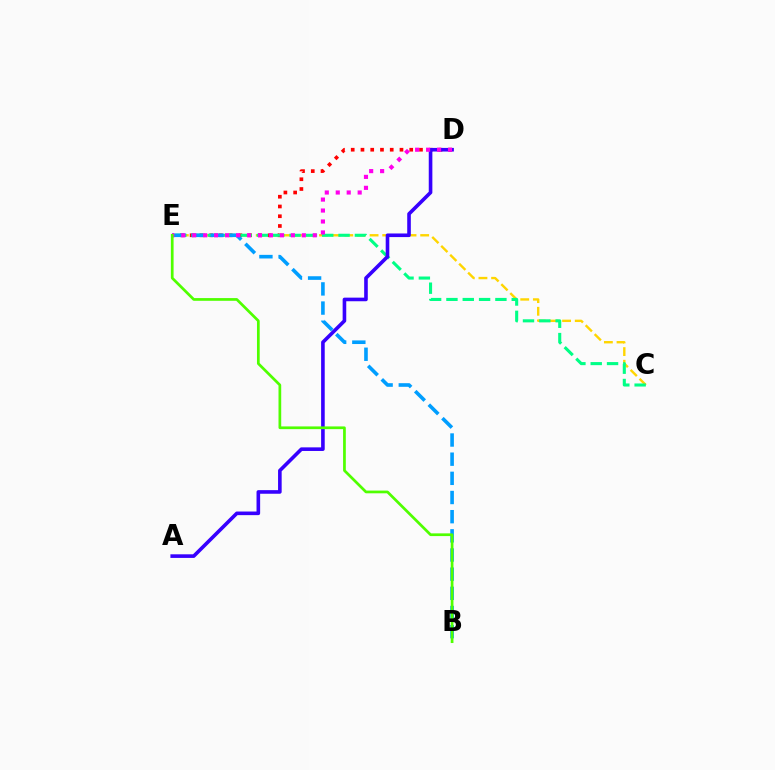{('C', 'E'): [{'color': '#ffd500', 'line_style': 'dashed', 'thickness': 1.72}, {'color': '#00ff86', 'line_style': 'dashed', 'thickness': 2.22}], ('D', 'E'): [{'color': '#ff0000', 'line_style': 'dotted', 'thickness': 2.65}, {'color': '#ff00ed', 'line_style': 'dotted', 'thickness': 2.98}], ('A', 'D'): [{'color': '#3700ff', 'line_style': 'solid', 'thickness': 2.6}], ('B', 'E'): [{'color': '#009eff', 'line_style': 'dashed', 'thickness': 2.6}, {'color': '#4fff00', 'line_style': 'solid', 'thickness': 1.96}]}